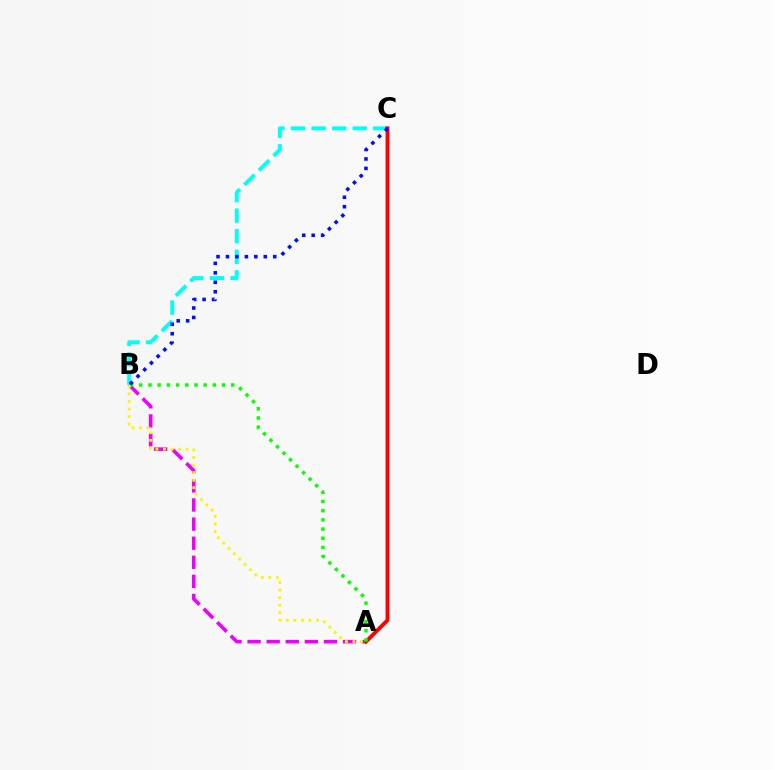{('B', 'C'): [{'color': '#00fff6', 'line_style': 'dashed', 'thickness': 2.79}, {'color': '#0010ff', 'line_style': 'dotted', 'thickness': 2.57}], ('A', 'B'): [{'color': '#ee00ff', 'line_style': 'dashed', 'thickness': 2.59}, {'color': '#08ff00', 'line_style': 'dotted', 'thickness': 2.5}, {'color': '#fcf500', 'line_style': 'dotted', 'thickness': 2.05}], ('A', 'C'): [{'color': '#ff0000', 'line_style': 'solid', 'thickness': 2.77}]}